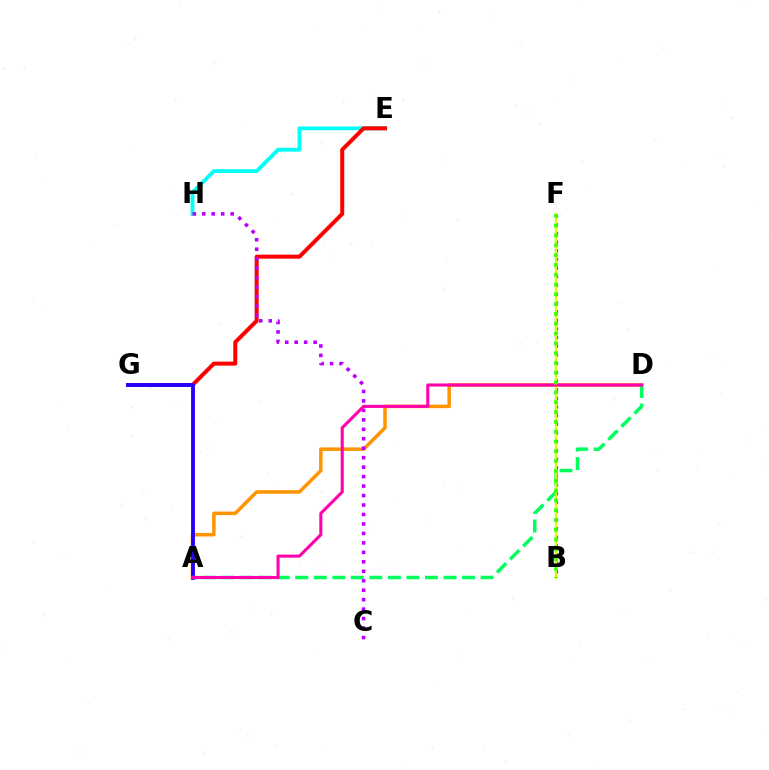{('E', 'H'): [{'color': '#00fff6', 'line_style': 'solid', 'thickness': 2.74}], ('E', 'G'): [{'color': '#ff0000', 'line_style': 'solid', 'thickness': 2.88}], ('A', 'D'): [{'color': '#ff9400', 'line_style': 'solid', 'thickness': 2.52}, {'color': '#00ff5c', 'line_style': 'dashed', 'thickness': 2.52}, {'color': '#ff00ac', 'line_style': 'solid', 'thickness': 2.21}], ('B', 'F'): [{'color': '#0074ff', 'line_style': 'dotted', 'thickness': 2.36}, {'color': '#d1ff00', 'line_style': 'solid', 'thickness': 1.61}, {'color': '#3dff00', 'line_style': 'dotted', 'thickness': 2.67}], ('C', 'H'): [{'color': '#b900ff', 'line_style': 'dotted', 'thickness': 2.57}], ('A', 'G'): [{'color': '#2500ff', 'line_style': 'solid', 'thickness': 2.76}]}